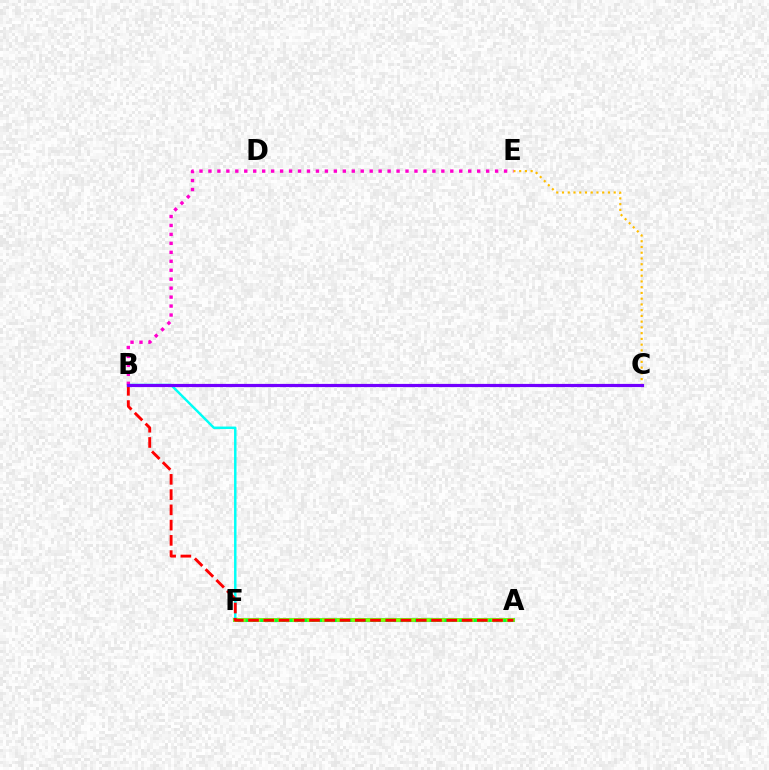{('A', 'F'): [{'color': '#004bff', 'line_style': 'solid', 'thickness': 2.93}, {'color': '#84ff00', 'line_style': 'solid', 'thickness': 2.77}, {'color': '#00ff39', 'line_style': 'dotted', 'thickness': 2.0}], ('C', 'E'): [{'color': '#ffbd00', 'line_style': 'dotted', 'thickness': 1.56}], ('B', 'F'): [{'color': '#00fff6', 'line_style': 'solid', 'thickness': 1.77}], ('B', 'E'): [{'color': '#ff00cf', 'line_style': 'dotted', 'thickness': 2.43}], ('A', 'B'): [{'color': '#ff0000', 'line_style': 'dashed', 'thickness': 2.07}], ('B', 'C'): [{'color': '#7200ff', 'line_style': 'solid', 'thickness': 2.3}]}